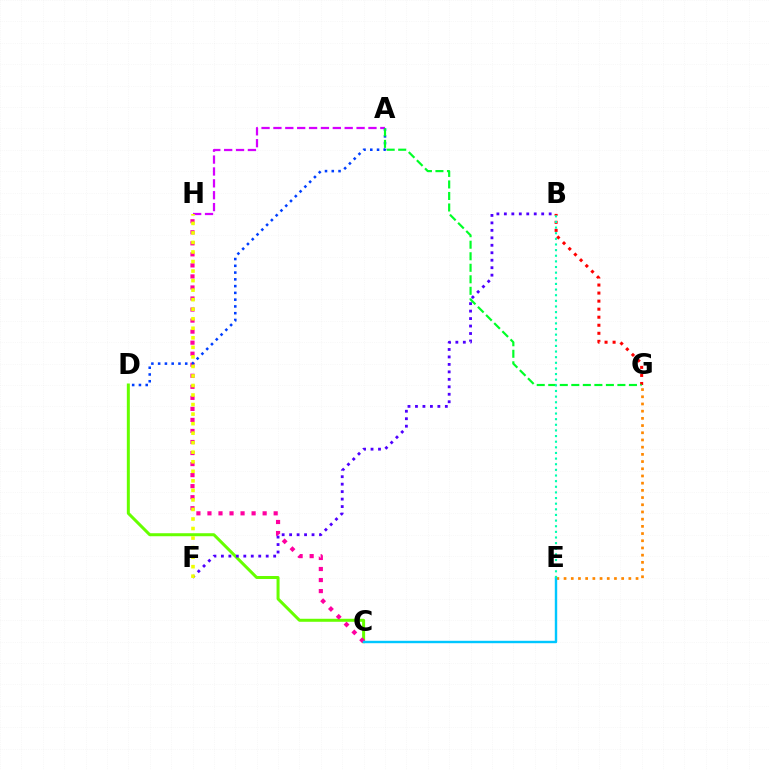{('C', 'D'): [{'color': '#66ff00', 'line_style': 'solid', 'thickness': 2.16}], ('C', 'H'): [{'color': '#ff00a0', 'line_style': 'dotted', 'thickness': 3.0}], ('B', 'F'): [{'color': '#4f00ff', 'line_style': 'dotted', 'thickness': 2.03}], ('E', 'G'): [{'color': '#ff8800', 'line_style': 'dotted', 'thickness': 1.96}], ('A', 'H'): [{'color': '#d600ff', 'line_style': 'dashed', 'thickness': 1.61}], ('A', 'D'): [{'color': '#003fff', 'line_style': 'dotted', 'thickness': 1.84}], ('B', 'G'): [{'color': '#ff0000', 'line_style': 'dotted', 'thickness': 2.19}], ('A', 'G'): [{'color': '#00ff27', 'line_style': 'dashed', 'thickness': 1.57}], ('C', 'E'): [{'color': '#00c7ff', 'line_style': 'solid', 'thickness': 1.74}], ('B', 'E'): [{'color': '#00ffaf', 'line_style': 'dotted', 'thickness': 1.53}], ('F', 'H'): [{'color': '#eeff00', 'line_style': 'dotted', 'thickness': 2.59}]}